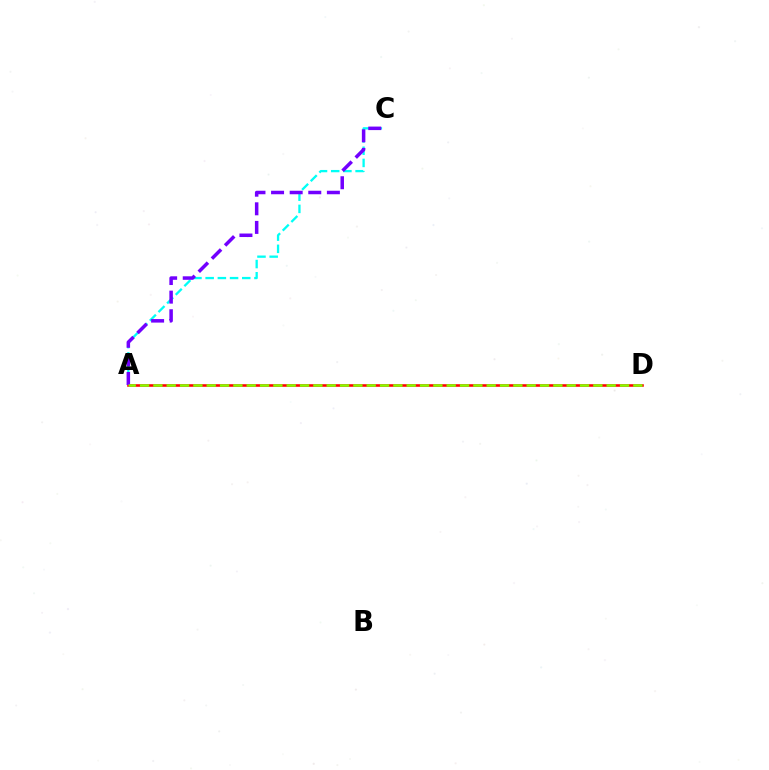{('A', 'C'): [{'color': '#00fff6', 'line_style': 'dashed', 'thickness': 1.66}, {'color': '#7200ff', 'line_style': 'dashed', 'thickness': 2.53}], ('A', 'D'): [{'color': '#ff0000', 'line_style': 'solid', 'thickness': 1.85}, {'color': '#84ff00', 'line_style': 'dashed', 'thickness': 1.81}]}